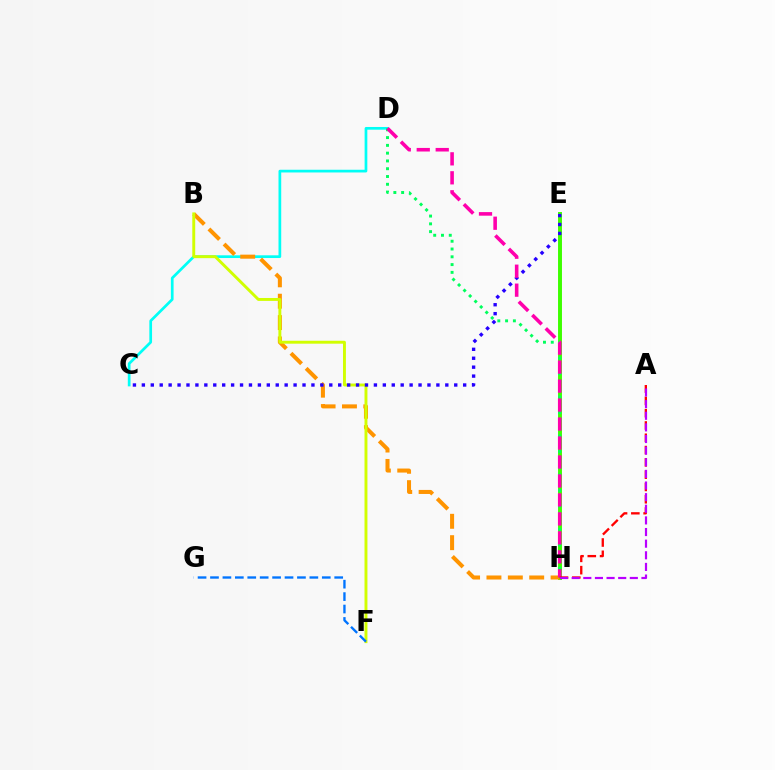{('E', 'H'): [{'color': '#3dff00', 'line_style': 'solid', 'thickness': 2.83}], ('C', 'D'): [{'color': '#00fff6', 'line_style': 'solid', 'thickness': 1.95}], ('B', 'H'): [{'color': '#ff9400', 'line_style': 'dashed', 'thickness': 2.9}], ('B', 'F'): [{'color': '#d1ff00', 'line_style': 'solid', 'thickness': 2.1}], ('C', 'E'): [{'color': '#2500ff', 'line_style': 'dotted', 'thickness': 2.42}], ('D', 'H'): [{'color': '#00ff5c', 'line_style': 'dotted', 'thickness': 2.11}, {'color': '#ff00ac', 'line_style': 'dashed', 'thickness': 2.58}], ('A', 'H'): [{'color': '#ff0000', 'line_style': 'dashed', 'thickness': 1.67}, {'color': '#b900ff', 'line_style': 'dashed', 'thickness': 1.58}], ('F', 'G'): [{'color': '#0074ff', 'line_style': 'dashed', 'thickness': 1.69}]}